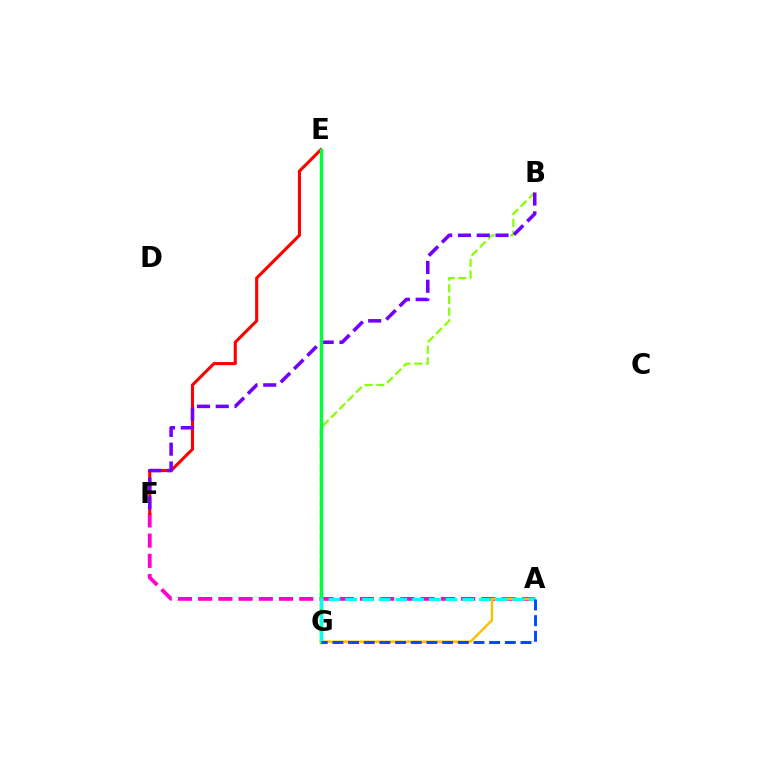{('A', 'F'): [{'color': '#ff00cf', 'line_style': 'dashed', 'thickness': 2.75}], ('E', 'F'): [{'color': '#ff0000', 'line_style': 'solid', 'thickness': 2.23}], ('B', 'G'): [{'color': '#84ff00', 'line_style': 'dashed', 'thickness': 1.59}], ('B', 'F'): [{'color': '#7200ff', 'line_style': 'dashed', 'thickness': 2.55}], ('E', 'G'): [{'color': '#00ff39', 'line_style': 'solid', 'thickness': 2.47}], ('A', 'G'): [{'color': '#ffbd00', 'line_style': 'solid', 'thickness': 1.72}, {'color': '#00fff6', 'line_style': 'dashed', 'thickness': 2.27}, {'color': '#004bff', 'line_style': 'dashed', 'thickness': 2.13}]}